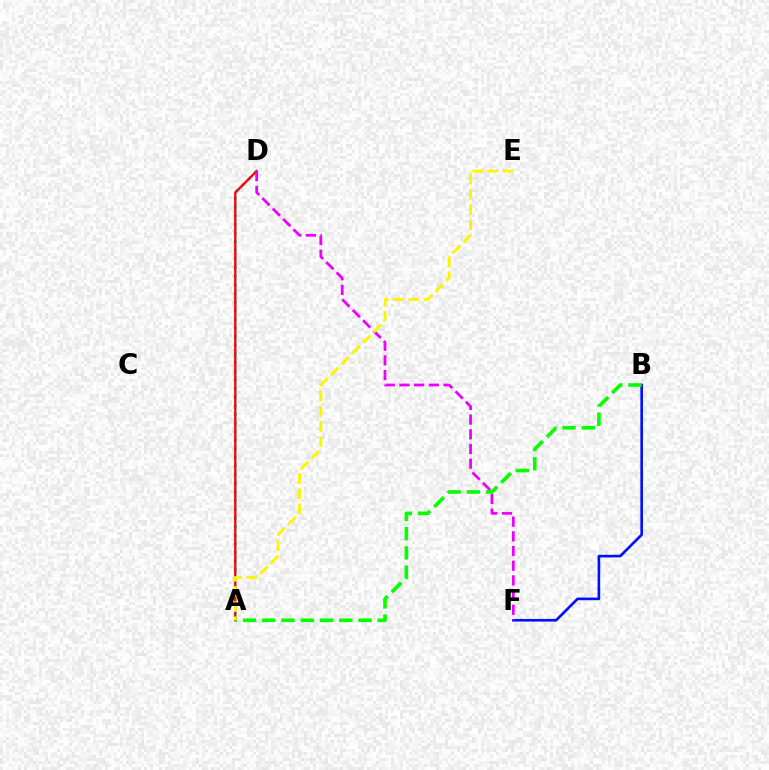{('A', 'D'): [{'color': '#00fff6', 'line_style': 'dotted', 'thickness': 2.35}, {'color': '#ff0000', 'line_style': 'solid', 'thickness': 1.65}], ('B', 'F'): [{'color': '#0010ff', 'line_style': 'solid', 'thickness': 1.9}], ('D', 'F'): [{'color': '#ee00ff', 'line_style': 'dashed', 'thickness': 2.0}], ('A', 'B'): [{'color': '#08ff00', 'line_style': 'dashed', 'thickness': 2.61}], ('A', 'E'): [{'color': '#fcf500', 'line_style': 'dashed', 'thickness': 2.06}]}